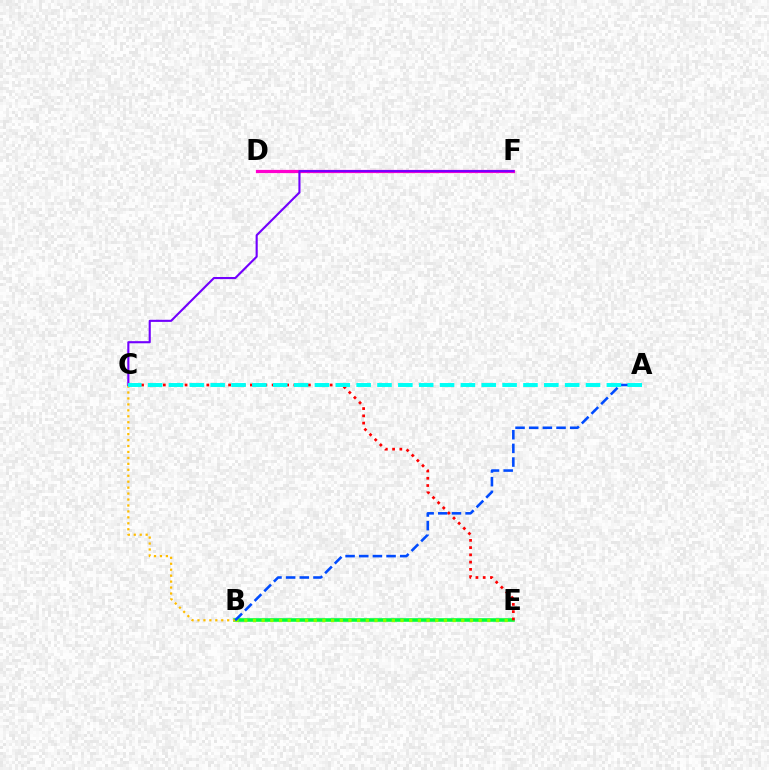{('B', 'E'): [{'color': '#00ff39', 'line_style': 'solid', 'thickness': 2.58}, {'color': '#84ff00', 'line_style': 'dotted', 'thickness': 2.36}], ('B', 'C'): [{'color': '#ffbd00', 'line_style': 'dotted', 'thickness': 1.62}], ('D', 'F'): [{'color': '#ff00cf', 'line_style': 'solid', 'thickness': 2.31}], ('C', 'F'): [{'color': '#7200ff', 'line_style': 'solid', 'thickness': 1.53}], ('A', 'B'): [{'color': '#004bff', 'line_style': 'dashed', 'thickness': 1.86}], ('C', 'E'): [{'color': '#ff0000', 'line_style': 'dotted', 'thickness': 1.97}], ('A', 'C'): [{'color': '#00fff6', 'line_style': 'dashed', 'thickness': 2.83}]}